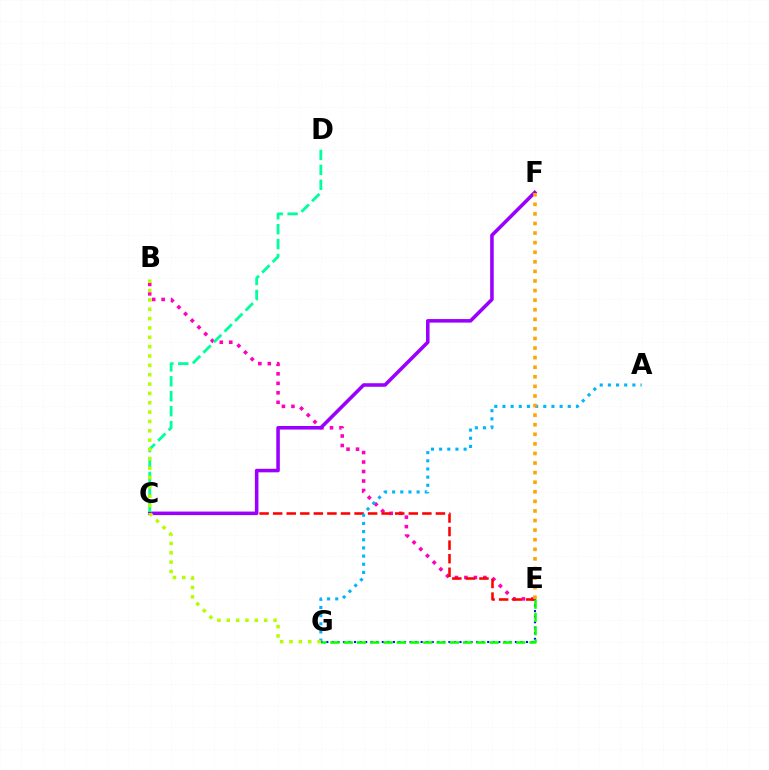{('B', 'E'): [{'color': '#ff00bd', 'line_style': 'dotted', 'thickness': 2.58}], ('E', 'G'): [{'color': '#0010ff', 'line_style': 'dotted', 'thickness': 1.51}, {'color': '#08ff00', 'line_style': 'dashed', 'thickness': 1.8}], ('C', 'E'): [{'color': '#ff0000', 'line_style': 'dashed', 'thickness': 1.84}], ('C', 'F'): [{'color': '#9b00ff', 'line_style': 'solid', 'thickness': 2.56}], ('C', 'D'): [{'color': '#00ff9d', 'line_style': 'dashed', 'thickness': 2.03}], ('A', 'G'): [{'color': '#00b5ff', 'line_style': 'dotted', 'thickness': 2.22}], ('B', 'G'): [{'color': '#b3ff00', 'line_style': 'dotted', 'thickness': 2.54}], ('E', 'F'): [{'color': '#ffa500', 'line_style': 'dotted', 'thickness': 2.6}]}